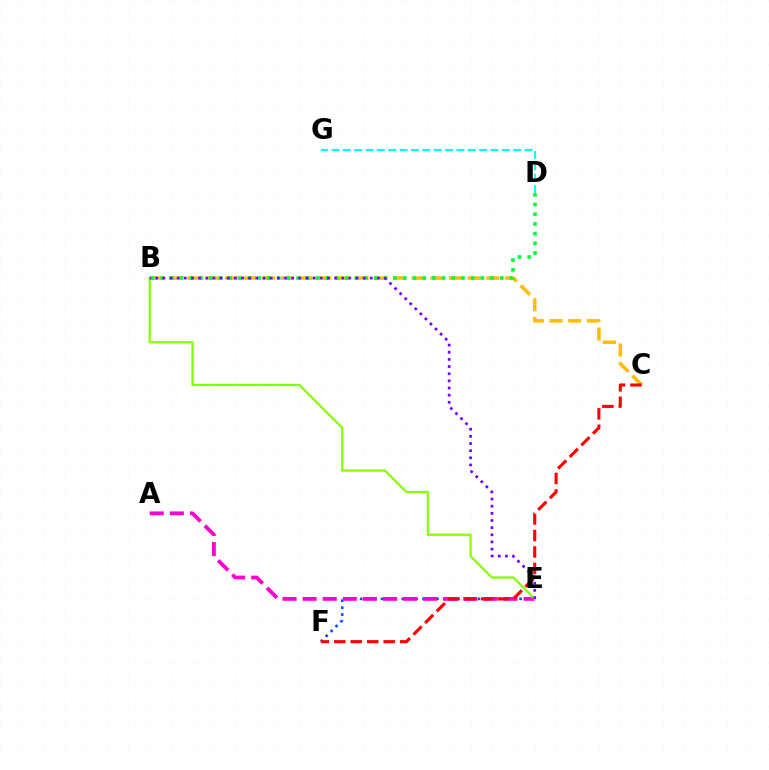{('B', 'C'): [{'color': '#ffbd00', 'line_style': 'dashed', 'thickness': 2.54}], ('E', 'F'): [{'color': '#004bff', 'line_style': 'dotted', 'thickness': 1.88}], ('B', 'D'): [{'color': '#00ff39', 'line_style': 'dotted', 'thickness': 2.64}], ('A', 'E'): [{'color': '#ff00cf', 'line_style': 'dashed', 'thickness': 2.73}], ('B', 'E'): [{'color': '#84ff00', 'line_style': 'solid', 'thickness': 1.59}, {'color': '#7200ff', 'line_style': 'dotted', 'thickness': 1.94}], ('C', 'F'): [{'color': '#ff0000', 'line_style': 'dashed', 'thickness': 2.24}], ('D', 'G'): [{'color': '#00fff6', 'line_style': 'dashed', 'thickness': 1.54}]}